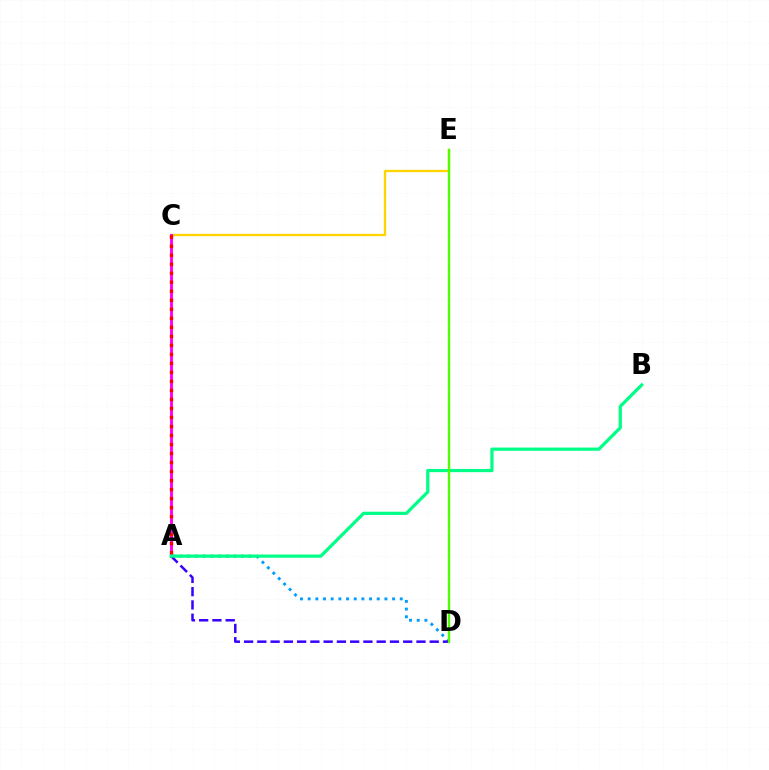{('C', 'E'): [{'color': '#ffd500', 'line_style': 'solid', 'thickness': 1.67}], ('A', 'D'): [{'color': '#009eff', 'line_style': 'dotted', 'thickness': 2.08}, {'color': '#3700ff', 'line_style': 'dashed', 'thickness': 1.8}], ('A', 'C'): [{'color': '#ff00ed', 'line_style': 'solid', 'thickness': 2.09}, {'color': '#ff0000', 'line_style': 'dotted', 'thickness': 2.45}], ('A', 'B'): [{'color': '#00ff86', 'line_style': 'solid', 'thickness': 2.32}], ('D', 'E'): [{'color': '#4fff00', 'line_style': 'solid', 'thickness': 1.71}]}